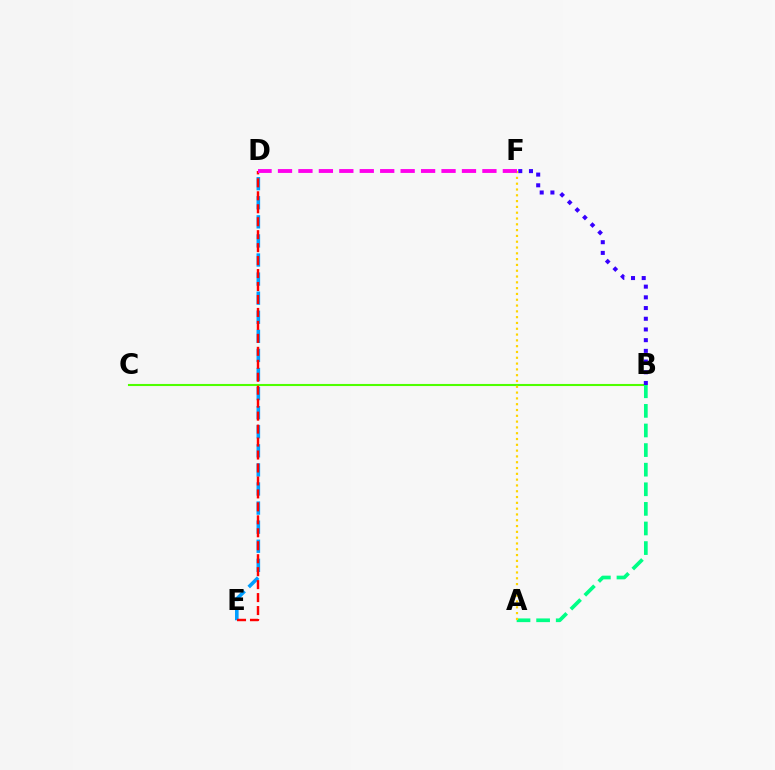{('B', 'C'): [{'color': '#4fff00', 'line_style': 'solid', 'thickness': 1.51}], ('B', 'F'): [{'color': '#3700ff', 'line_style': 'dotted', 'thickness': 2.91}], ('D', 'E'): [{'color': '#009eff', 'line_style': 'dashed', 'thickness': 2.59}, {'color': '#ff0000', 'line_style': 'dashed', 'thickness': 1.76}], ('A', 'B'): [{'color': '#00ff86', 'line_style': 'dashed', 'thickness': 2.66}], ('A', 'F'): [{'color': '#ffd500', 'line_style': 'dotted', 'thickness': 1.58}], ('D', 'F'): [{'color': '#ff00ed', 'line_style': 'dashed', 'thickness': 2.78}]}